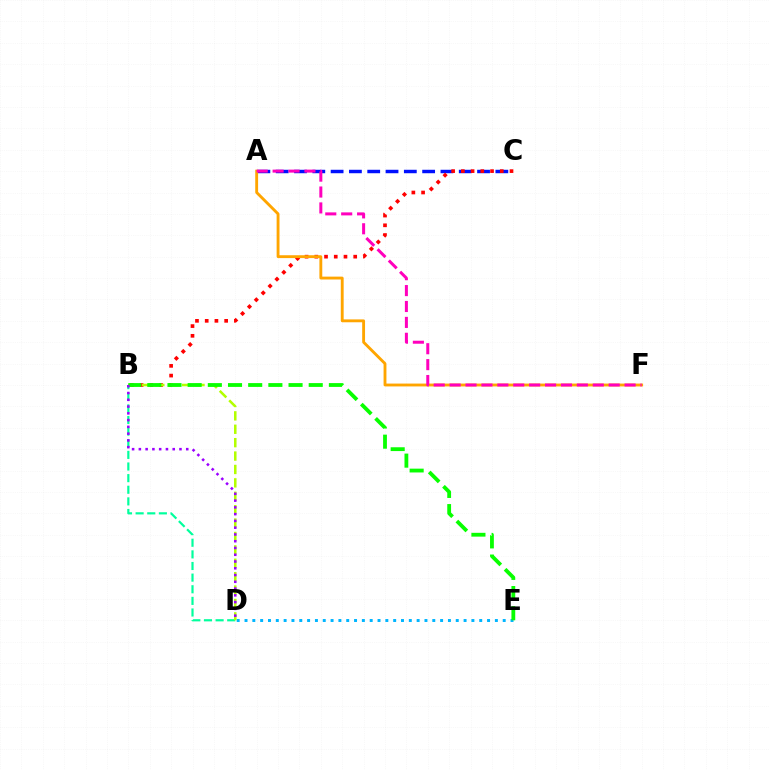{('A', 'C'): [{'color': '#0010ff', 'line_style': 'dashed', 'thickness': 2.49}], ('B', 'D'): [{'color': '#00ff9d', 'line_style': 'dashed', 'thickness': 1.58}, {'color': '#b3ff00', 'line_style': 'dashed', 'thickness': 1.82}, {'color': '#9b00ff', 'line_style': 'dotted', 'thickness': 1.84}], ('B', 'C'): [{'color': '#ff0000', 'line_style': 'dotted', 'thickness': 2.64}], ('A', 'F'): [{'color': '#ffa500', 'line_style': 'solid', 'thickness': 2.06}, {'color': '#ff00bd', 'line_style': 'dashed', 'thickness': 2.16}], ('D', 'E'): [{'color': '#00b5ff', 'line_style': 'dotted', 'thickness': 2.13}], ('B', 'E'): [{'color': '#08ff00', 'line_style': 'dashed', 'thickness': 2.74}]}